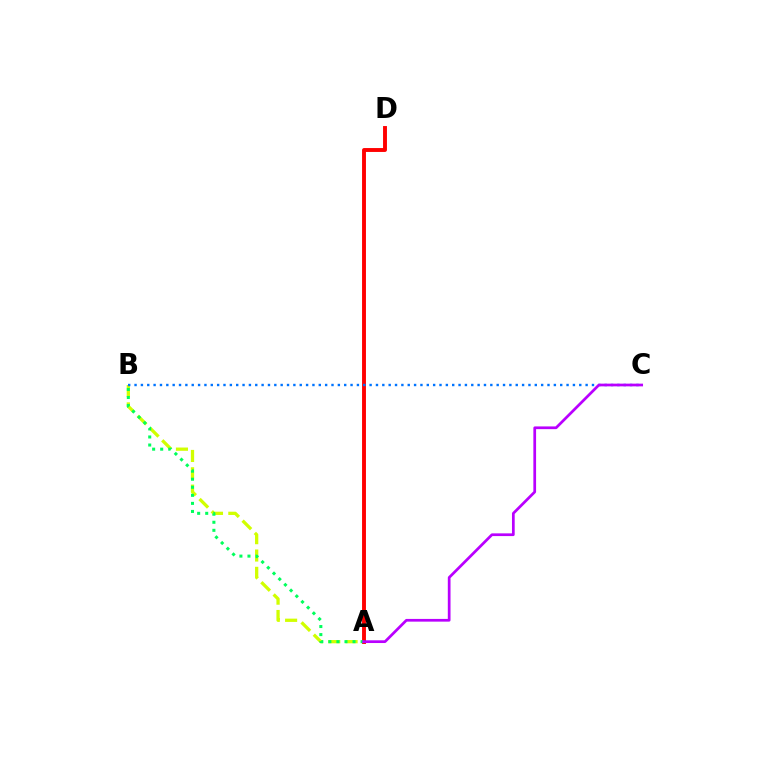{('A', 'B'): [{'color': '#d1ff00', 'line_style': 'dashed', 'thickness': 2.35}, {'color': '#00ff5c', 'line_style': 'dotted', 'thickness': 2.19}], ('A', 'D'): [{'color': '#ff0000', 'line_style': 'solid', 'thickness': 2.81}], ('B', 'C'): [{'color': '#0074ff', 'line_style': 'dotted', 'thickness': 1.73}], ('A', 'C'): [{'color': '#b900ff', 'line_style': 'solid', 'thickness': 1.96}]}